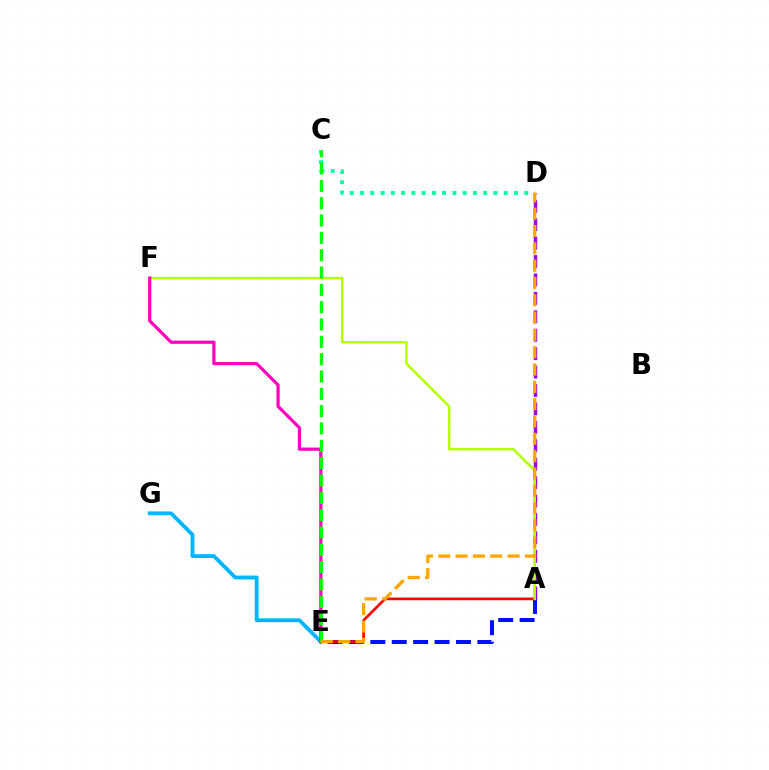{('A', 'D'): [{'color': '#9b00ff', 'line_style': 'dashed', 'thickness': 2.5}], ('E', 'G'): [{'color': '#00b5ff', 'line_style': 'solid', 'thickness': 2.77}], ('A', 'E'): [{'color': '#0010ff', 'line_style': 'dashed', 'thickness': 2.91}, {'color': '#ff0000', 'line_style': 'solid', 'thickness': 1.93}], ('C', 'D'): [{'color': '#00ff9d', 'line_style': 'dotted', 'thickness': 2.79}], ('A', 'F'): [{'color': '#b3ff00', 'line_style': 'solid', 'thickness': 1.77}], ('E', 'F'): [{'color': '#ff00bd', 'line_style': 'solid', 'thickness': 2.31}], ('C', 'E'): [{'color': '#08ff00', 'line_style': 'dashed', 'thickness': 2.35}], ('D', 'E'): [{'color': '#ffa500', 'line_style': 'dashed', 'thickness': 2.35}]}